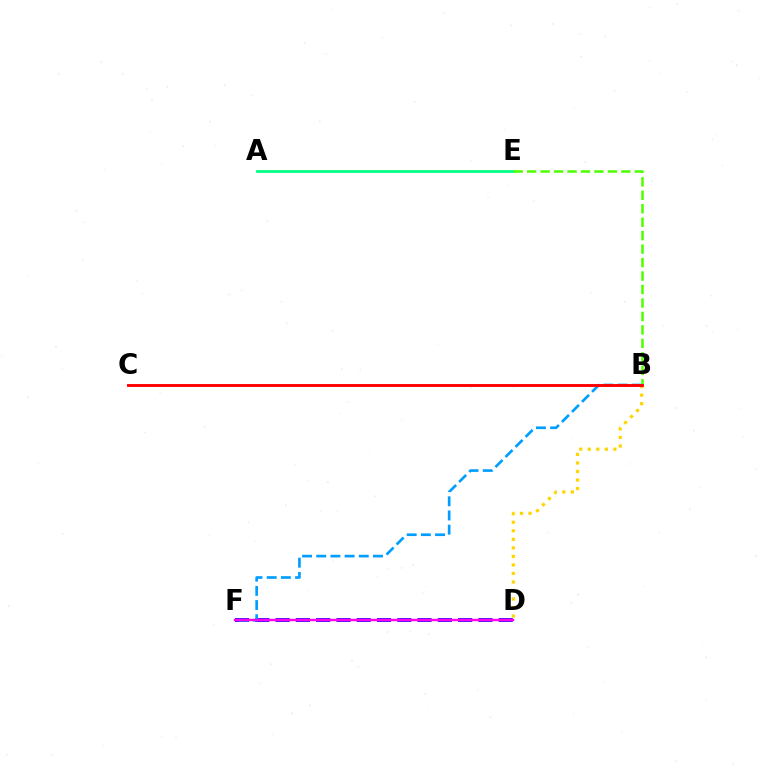{('B', 'D'): [{'color': '#ffd500', 'line_style': 'dotted', 'thickness': 2.32}], ('A', 'E'): [{'color': '#00ff86', 'line_style': 'solid', 'thickness': 2.0}], ('D', 'F'): [{'color': '#3700ff', 'line_style': 'dashed', 'thickness': 2.75}, {'color': '#ff00ed', 'line_style': 'solid', 'thickness': 1.73}], ('B', 'F'): [{'color': '#009eff', 'line_style': 'dashed', 'thickness': 1.93}], ('B', 'E'): [{'color': '#4fff00', 'line_style': 'dashed', 'thickness': 1.83}], ('B', 'C'): [{'color': '#ff0000', 'line_style': 'solid', 'thickness': 2.08}]}